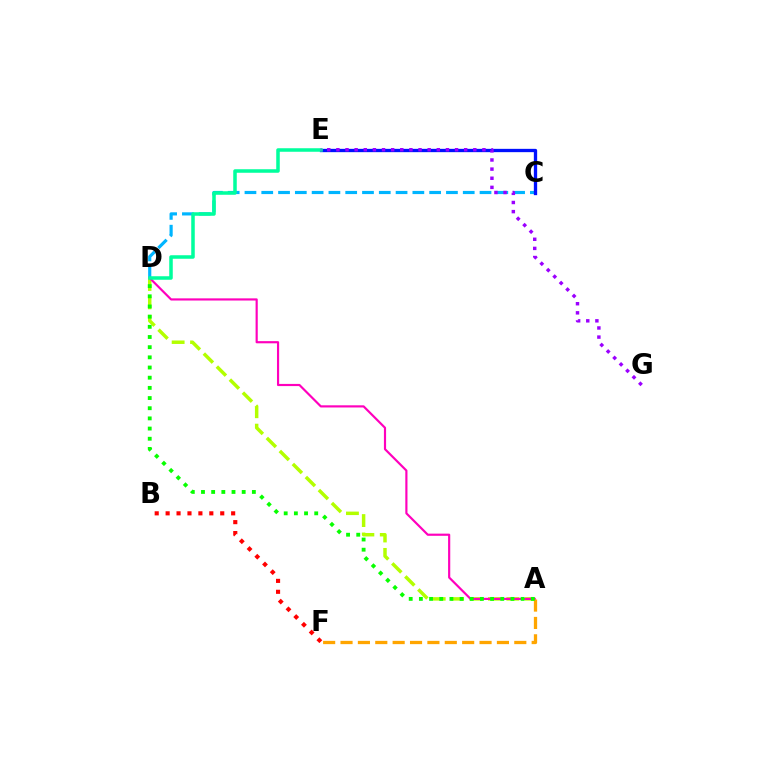{('A', 'D'): [{'color': '#b3ff00', 'line_style': 'dashed', 'thickness': 2.5}, {'color': '#ff00bd', 'line_style': 'solid', 'thickness': 1.56}, {'color': '#08ff00', 'line_style': 'dotted', 'thickness': 2.76}], ('B', 'F'): [{'color': '#ff0000', 'line_style': 'dotted', 'thickness': 2.97}], ('A', 'F'): [{'color': '#ffa500', 'line_style': 'dashed', 'thickness': 2.36}], ('C', 'D'): [{'color': '#00b5ff', 'line_style': 'dashed', 'thickness': 2.28}], ('C', 'E'): [{'color': '#0010ff', 'line_style': 'solid', 'thickness': 2.38}], ('D', 'E'): [{'color': '#00ff9d', 'line_style': 'solid', 'thickness': 2.54}], ('E', 'G'): [{'color': '#9b00ff', 'line_style': 'dotted', 'thickness': 2.48}]}